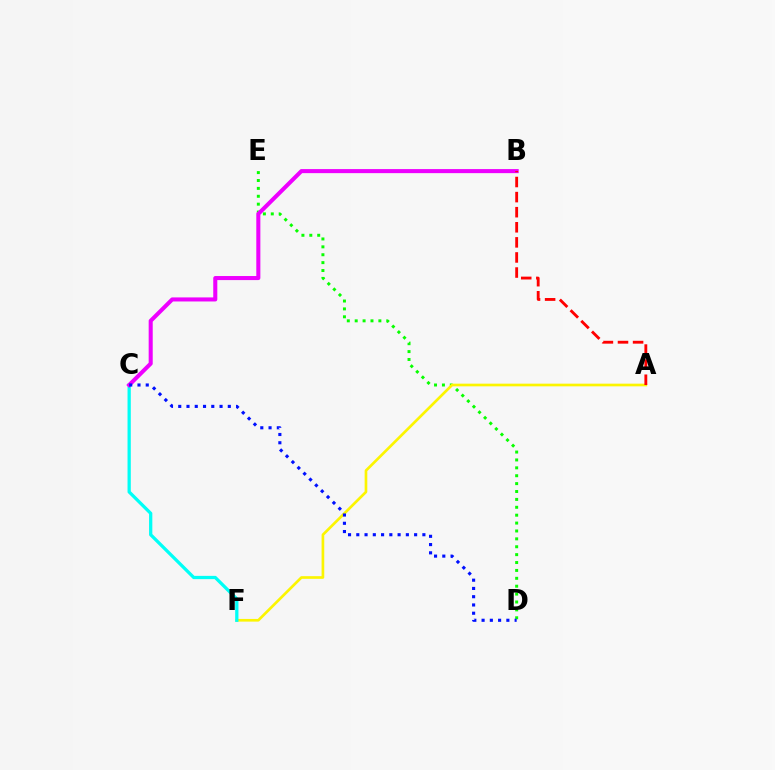{('D', 'E'): [{'color': '#08ff00', 'line_style': 'dotted', 'thickness': 2.14}], ('A', 'F'): [{'color': '#fcf500', 'line_style': 'solid', 'thickness': 1.92}], ('C', 'F'): [{'color': '#00fff6', 'line_style': 'solid', 'thickness': 2.35}], ('B', 'C'): [{'color': '#ee00ff', 'line_style': 'solid', 'thickness': 2.92}], ('A', 'B'): [{'color': '#ff0000', 'line_style': 'dashed', 'thickness': 2.05}], ('C', 'D'): [{'color': '#0010ff', 'line_style': 'dotted', 'thickness': 2.24}]}